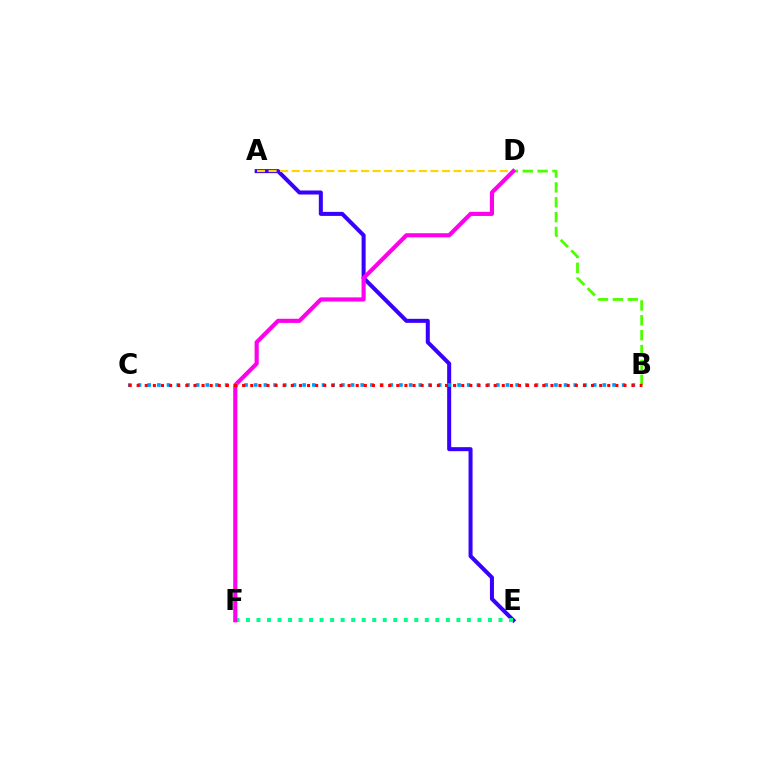{('A', 'E'): [{'color': '#3700ff', 'line_style': 'solid', 'thickness': 2.89}], ('B', 'D'): [{'color': '#4fff00', 'line_style': 'dashed', 'thickness': 2.02}], ('E', 'F'): [{'color': '#00ff86', 'line_style': 'dotted', 'thickness': 2.86}], ('A', 'D'): [{'color': '#ffd500', 'line_style': 'dashed', 'thickness': 1.57}], ('D', 'F'): [{'color': '#ff00ed', 'line_style': 'solid', 'thickness': 2.98}], ('B', 'C'): [{'color': '#009eff', 'line_style': 'dotted', 'thickness': 2.63}, {'color': '#ff0000', 'line_style': 'dotted', 'thickness': 2.2}]}